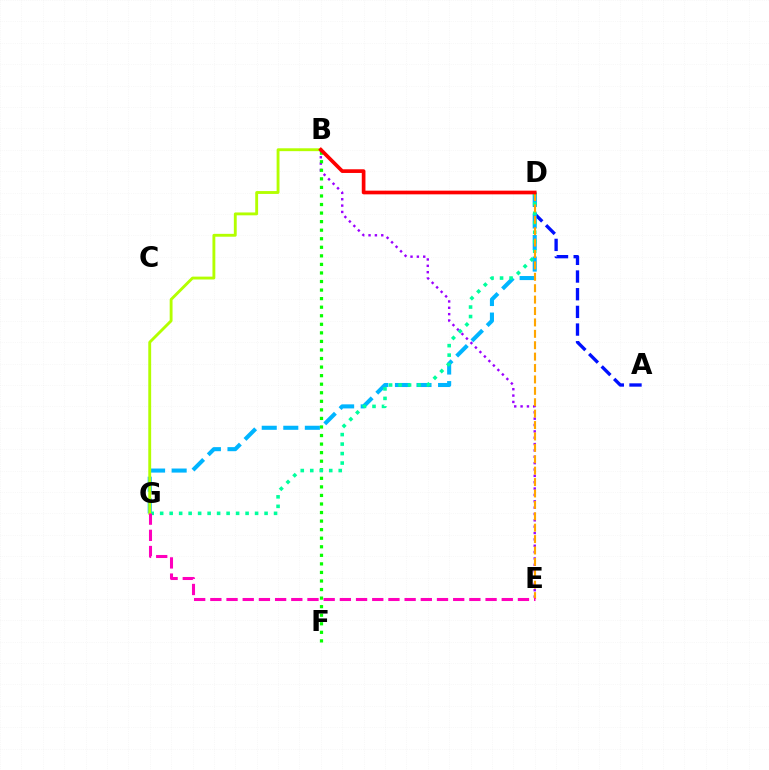{('B', 'E'): [{'color': '#9b00ff', 'line_style': 'dotted', 'thickness': 1.73}], ('A', 'D'): [{'color': '#0010ff', 'line_style': 'dashed', 'thickness': 2.4}], ('D', 'G'): [{'color': '#00b5ff', 'line_style': 'dashed', 'thickness': 2.93}, {'color': '#00ff9d', 'line_style': 'dotted', 'thickness': 2.58}], ('B', 'F'): [{'color': '#08ff00', 'line_style': 'dotted', 'thickness': 2.32}], ('D', 'E'): [{'color': '#ffa500', 'line_style': 'dashed', 'thickness': 1.55}], ('B', 'G'): [{'color': '#b3ff00', 'line_style': 'solid', 'thickness': 2.06}], ('B', 'D'): [{'color': '#ff0000', 'line_style': 'solid', 'thickness': 2.65}], ('E', 'G'): [{'color': '#ff00bd', 'line_style': 'dashed', 'thickness': 2.2}]}